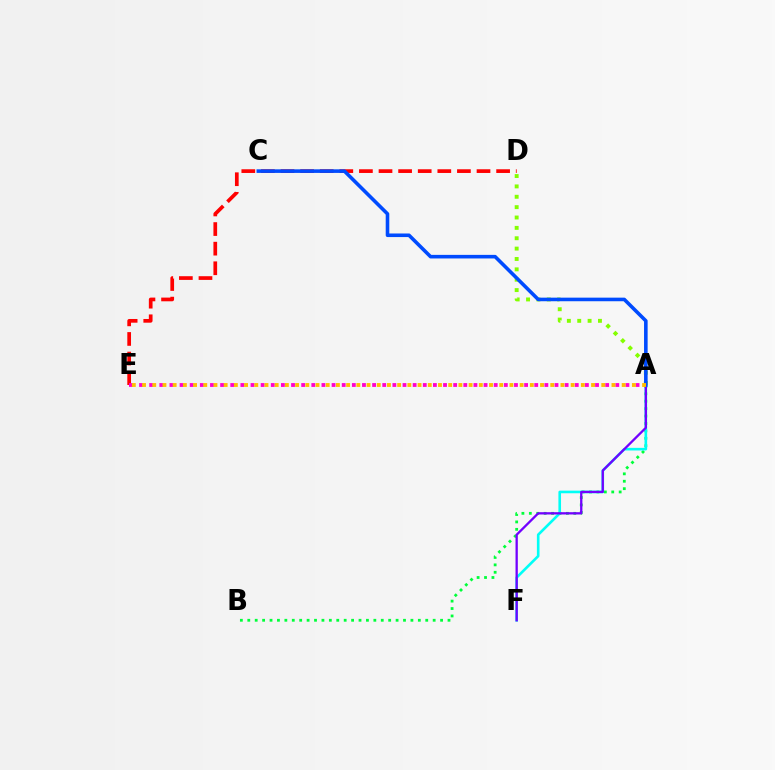{('A', 'D'): [{'color': '#84ff00', 'line_style': 'dotted', 'thickness': 2.82}], ('D', 'E'): [{'color': '#ff0000', 'line_style': 'dashed', 'thickness': 2.66}], ('A', 'B'): [{'color': '#00ff39', 'line_style': 'dotted', 'thickness': 2.01}], ('A', 'F'): [{'color': '#00fff6', 'line_style': 'solid', 'thickness': 1.89}, {'color': '#7200ff', 'line_style': 'solid', 'thickness': 1.65}], ('A', 'E'): [{'color': '#ff00cf', 'line_style': 'dotted', 'thickness': 2.75}, {'color': '#ffbd00', 'line_style': 'dotted', 'thickness': 2.77}], ('A', 'C'): [{'color': '#004bff', 'line_style': 'solid', 'thickness': 2.58}]}